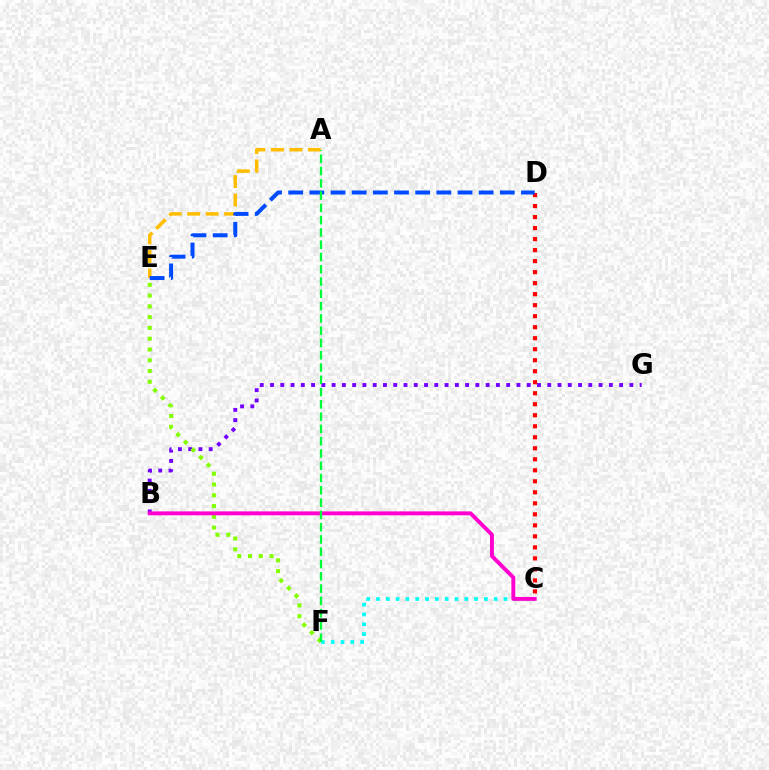{('A', 'E'): [{'color': '#ffbd00', 'line_style': 'dashed', 'thickness': 2.51}], ('B', 'G'): [{'color': '#7200ff', 'line_style': 'dotted', 'thickness': 2.79}], ('C', 'D'): [{'color': '#ff0000', 'line_style': 'dotted', 'thickness': 2.99}], ('D', 'E'): [{'color': '#004bff', 'line_style': 'dashed', 'thickness': 2.87}], ('E', 'F'): [{'color': '#84ff00', 'line_style': 'dotted', 'thickness': 2.93}], ('C', 'F'): [{'color': '#00fff6', 'line_style': 'dotted', 'thickness': 2.67}], ('B', 'C'): [{'color': '#ff00cf', 'line_style': 'solid', 'thickness': 2.82}], ('A', 'F'): [{'color': '#00ff39', 'line_style': 'dashed', 'thickness': 1.67}]}